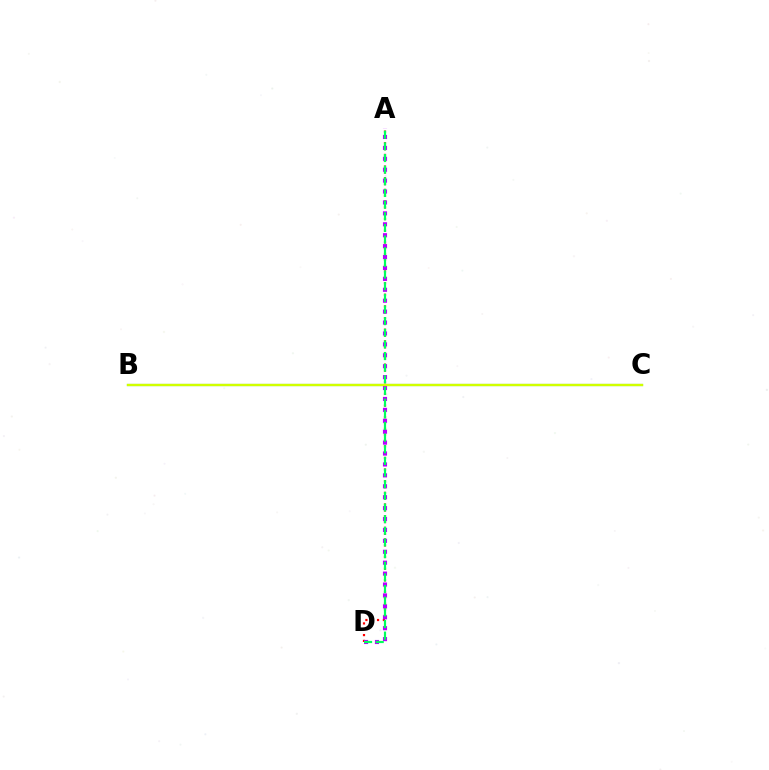{('A', 'D'): [{'color': '#ff0000', 'line_style': 'dotted', 'thickness': 1.58}, {'color': '#b900ff', 'line_style': 'dotted', 'thickness': 2.97}, {'color': '#00ff5c', 'line_style': 'dashed', 'thickness': 1.58}], ('B', 'C'): [{'color': '#0074ff', 'line_style': 'solid', 'thickness': 1.52}, {'color': '#d1ff00', 'line_style': 'solid', 'thickness': 1.71}]}